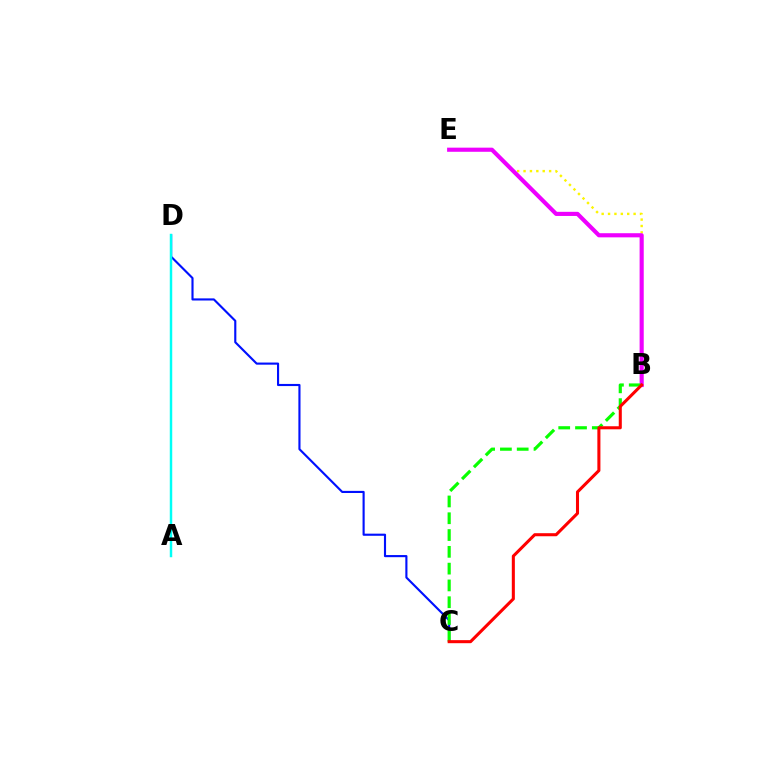{('B', 'E'): [{'color': '#fcf500', 'line_style': 'dotted', 'thickness': 1.74}, {'color': '#ee00ff', 'line_style': 'solid', 'thickness': 2.97}], ('C', 'D'): [{'color': '#0010ff', 'line_style': 'solid', 'thickness': 1.53}], ('B', 'C'): [{'color': '#08ff00', 'line_style': 'dashed', 'thickness': 2.28}, {'color': '#ff0000', 'line_style': 'solid', 'thickness': 2.2}], ('A', 'D'): [{'color': '#00fff6', 'line_style': 'solid', 'thickness': 1.77}]}